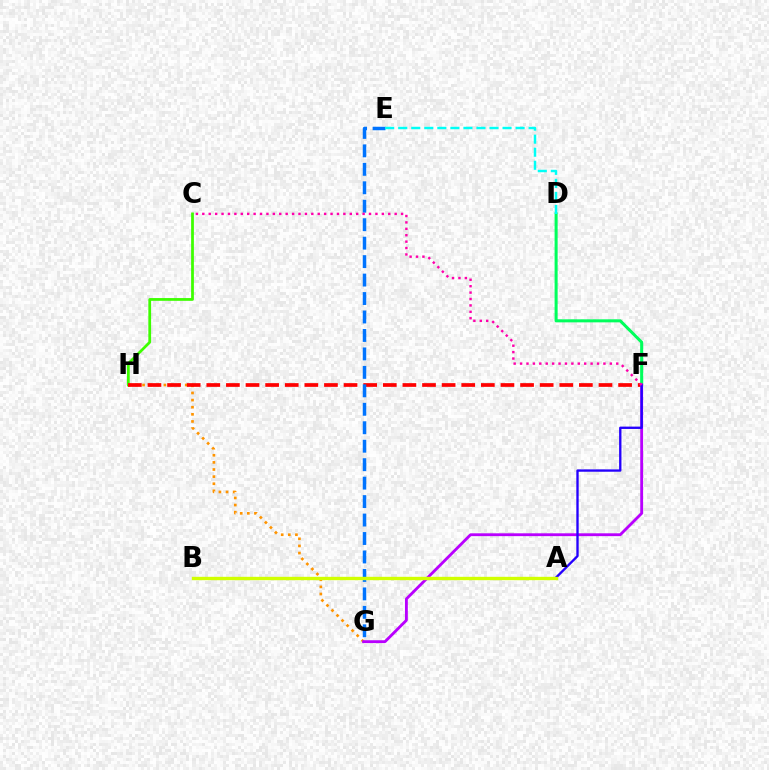{('C', 'H'): [{'color': '#3dff00', 'line_style': 'solid', 'thickness': 1.99}], ('G', 'H'): [{'color': '#ff9400', 'line_style': 'dotted', 'thickness': 1.93}], ('F', 'H'): [{'color': '#ff0000', 'line_style': 'dashed', 'thickness': 2.66}], ('D', 'F'): [{'color': '#00ff5c', 'line_style': 'solid', 'thickness': 2.19}], ('E', 'G'): [{'color': '#0074ff', 'line_style': 'dashed', 'thickness': 2.51}], ('F', 'G'): [{'color': '#b900ff', 'line_style': 'solid', 'thickness': 2.04}], ('A', 'F'): [{'color': '#2500ff', 'line_style': 'solid', 'thickness': 1.69}], ('D', 'E'): [{'color': '#00fff6', 'line_style': 'dashed', 'thickness': 1.77}], ('A', 'B'): [{'color': '#d1ff00', 'line_style': 'solid', 'thickness': 2.42}], ('C', 'F'): [{'color': '#ff00ac', 'line_style': 'dotted', 'thickness': 1.74}]}